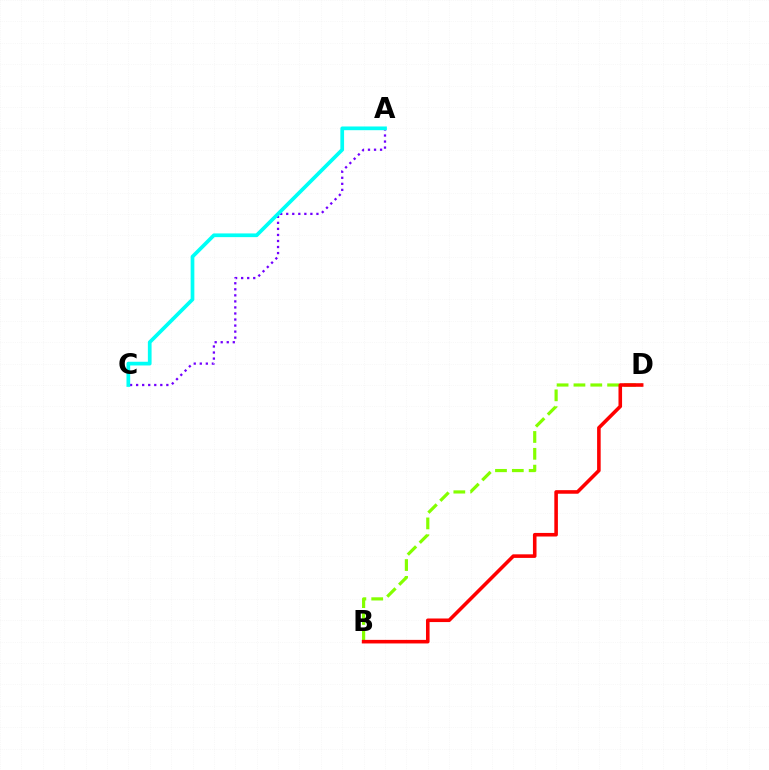{('B', 'D'): [{'color': '#84ff00', 'line_style': 'dashed', 'thickness': 2.29}, {'color': '#ff0000', 'line_style': 'solid', 'thickness': 2.57}], ('A', 'C'): [{'color': '#7200ff', 'line_style': 'dotted', 'thickness': 1.64}, {'color': '#00fff6', 'line_style': 'solid', 'thickness': 2.67}]}